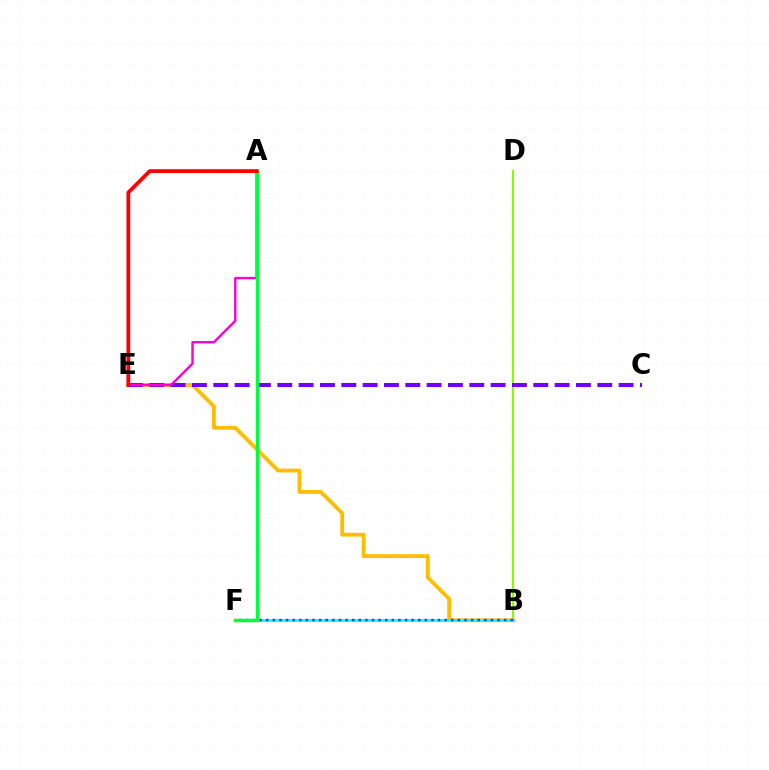{('B', 'D'): [{'color': '#84ff00', 'line_style': 'solid', 'thickness': 1.51}], ('B', 'E'): [{'color': '#ffbd00', 'line_style': 'solid', 'thickness': 2.75}], ('B', 'F'): [{'color': '#00fff6', 'line_style': 'solid', 'thickness': 2.01}, {'color': '#004bff', 'line_style': 'dotted', 'thickness': 1.8}], ('C', 'E'): [{'color': '#7200ff', 'line_style': 'dashed', 'thickness': 2.9}], ('A', 'E'): [{'color': '#ff00cf', 'line_style': 'solid', 'thickness': 1.72}, {'color': '#ff0000', 'line_style': 'solid', 'thickness': 2.72}], ('A', 'F'): [{'color': '#00ff39', 'line_style': 'solid', 'thickness': 2.52}]}